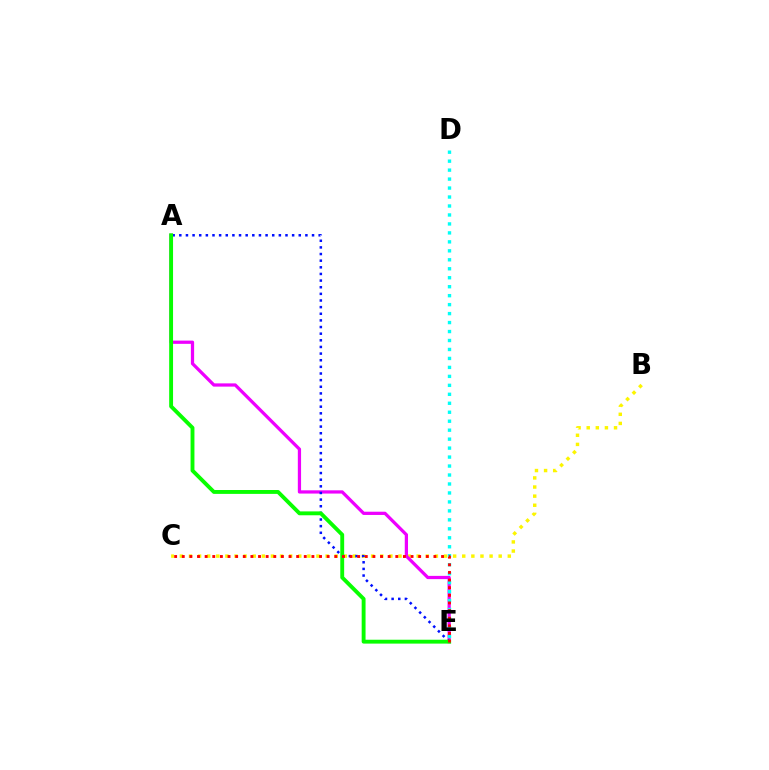{('B', 'C'): [{'color': '#fcf500', 'line_style': 'dotted', 'thickness': 2.48}], ('A', 'E'): [{'color': '#ee00ff', 'line_style': 'solid', 'thickness': 2.34}, {'color': '#0010ff', 'line_style': 'dotted', 'thickness': 1.8}, {'color': '#08ff00', 'line_style': 'solid', 'thickness': 2.79}], ('D', 'E'): [{'color': '#00fff6', 'line_style': 'dotted', 'thickness': 2.44}], ('C', 'E'): [{'color': '#ff0000', 'line_style': 'dotted', 'thickness': 2.07}]}